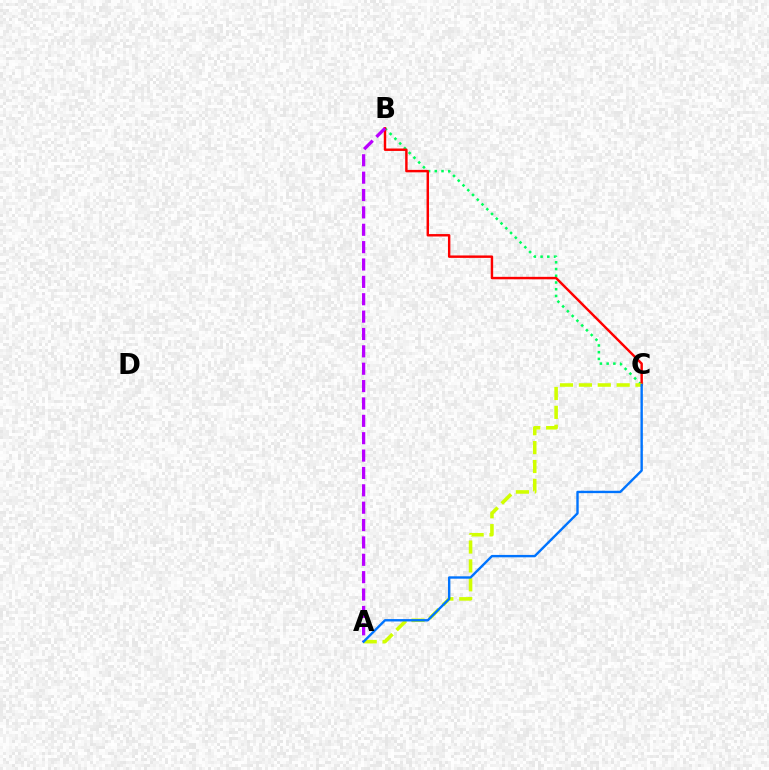{('B', 'C'): [{'color': '#00ff5c', 'line_style': 'dotted', 'thickness': 1.83}, {'color': '#ff0000', 'line_style': 'solid', 'thickness': 1.75}], ('A', 'B'): [{'color': '#b900ff', 'line_style': 'dashed', 'thickness': 2.36}], ('A', 'C'): [{'color': '#d1ff00', 'line_style': 'dashed', 'thickness': 2.57}, {'color': '#0074ff', 'line_style': 'solid', 'thickness': 1.72}]}